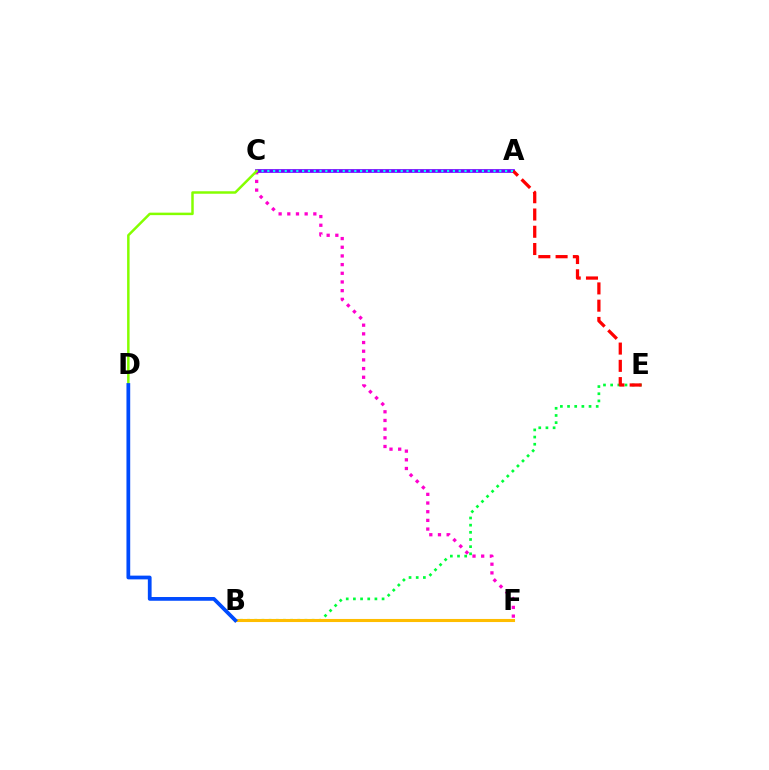{('C', 'F'): [{'color': '#ff00cf', 'line_style': 'dotted', 'thickness': 2.36}], ('B', 'E'): [{'color': '#00ff39', 'line_style': 'dotted', 'thickness': 1.95}], ('A', 'C'): [{'color': '#7200ff', 'line_style': 'solid', 'thickness': 2.66}, {'color': '#00fff6', 'line_style': 'dotted', 'thickness': 1.58}], ('A', 'E'): [{'color': '#ff0000', 'line_style': 'dashed', 'thickness': 2.34}], ('C', 'D'): [{'color': '#84ff00', 'line_style': 'solid', 'thickness': 1.79}], ('B', 'F'): [{'color': '#ffbd00', 'line_style': 'solid', 'thickness': 2.22}], ('B', 'D'): [{'color': '#004bff', 'line_style': 'solid', 'thickness': 2.7}]}